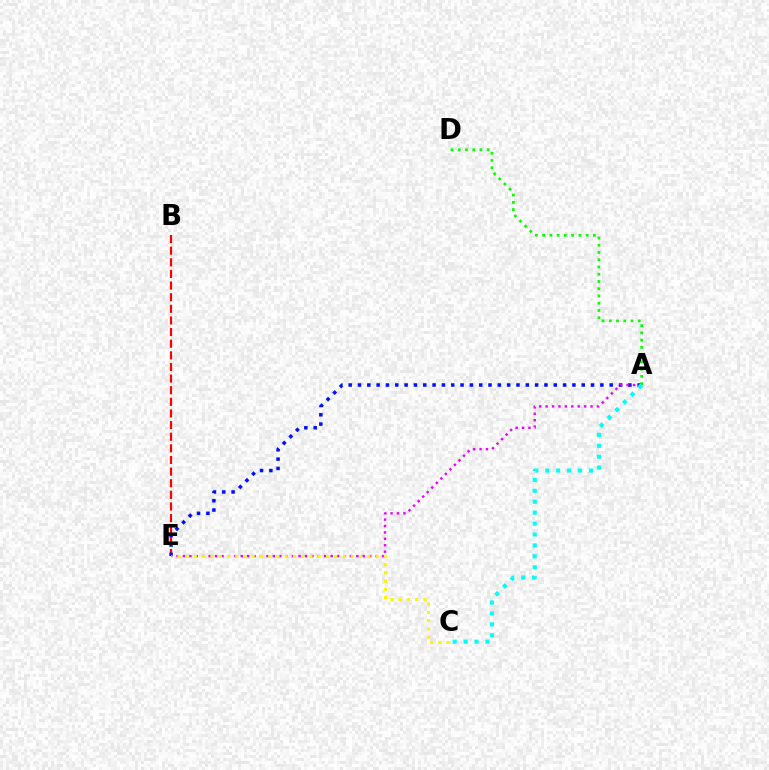{('B', 'E'): [{'color': '#ff0000', 'line_style': 'dashed', 'thickness': 1.58}], ('A', 'E'): [{'color': '#0010ff', 'line_style': 'dotted', 'thickness': 2.53}, {'color': '#ee00ff', 'line_style': 'dotted', 'thickness': 1.74}], ('A', 'D'): [{'color': '#08ff00', 'line_style': 'dotted', 'thickness': 1.97}], ('C', 'E'): [{'color': '#fcf500', 'line_style': 'dotted', 'thickness': 2.24}], ('A', 'C'): [{'color': '#00fff6', 'line_style': 'dotted', 'thickness': 2.97}]}